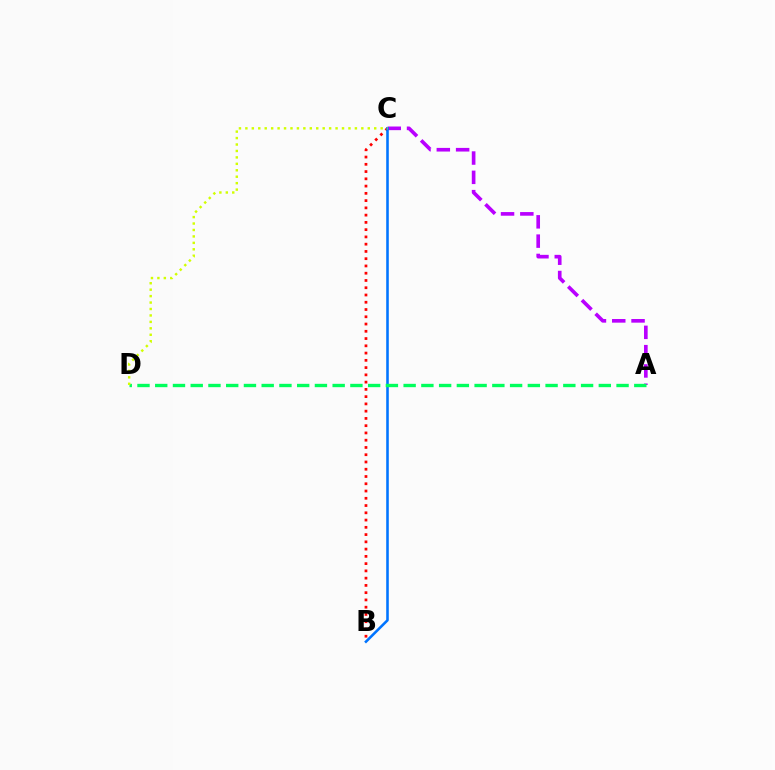{('A', 'C'): [{'color': '#b900ff', 'line_style': 'dashed', 'thickness': 2.62}], ('B', 'C'): [{'color': '#ff0000', 'line_style': 'dotted', 'thickness': 1.97}, {'color': '#0074ff', 'line_style': 'solid', 'thickness': 1.85}], ('A', 'D'): [{'color': '#00ff5c', 'line_style': 'dashed', 'thickness': 2.41}], ('C', 'D'): [{'color': '#d1ff00', 'line_style': 'dotted', 'thickness': 1.75}]}